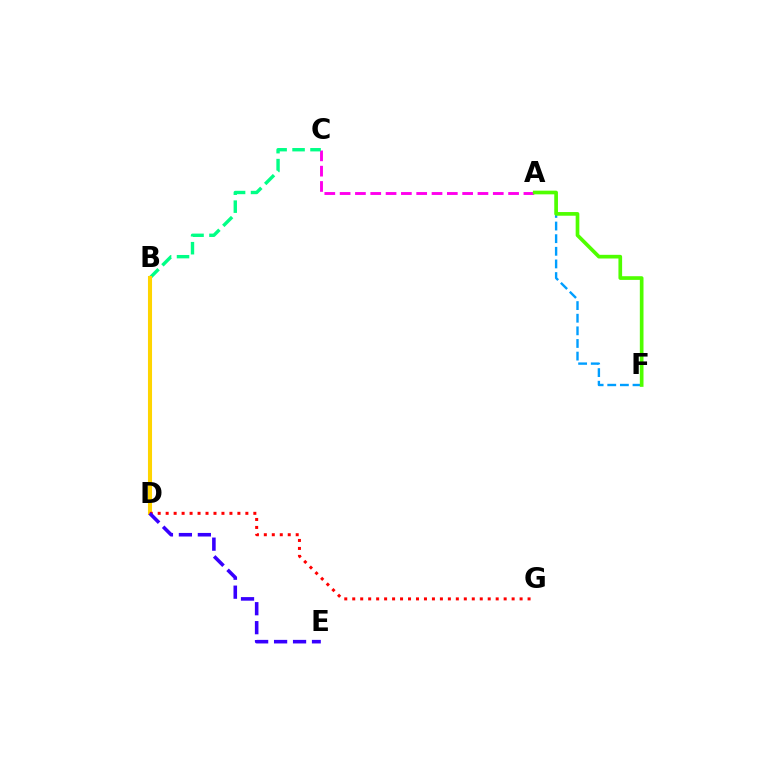{('A', 'C'): [{'color': '#ff00ed', 'line_style': 'dashed', 'thickness': 2.08}], ('B', 'C'): [{'color': '#00ff86', 'line_style': 'dashed', 'thickness': 2.44}], ('B', 'D'): [{'color': '#ffd500', 'line_style': 'solid', 'thickness': 2.93}], ('D', 'G'): [{'color': '#ff0000', 'line_style': 'dotted', 'thickness': 2.17}], ('A', 'F'): [{'color': '#009eff', 'line_style': 'dashed', 'thickness': 1.72}, {'color': '#4fff00', 'line_style': 'solid', 'thickness': 2.65}], ('D', 'E'): [{'color': '#3700ff', 'line_style': 'dashed', 'thickness': 2.58}]}